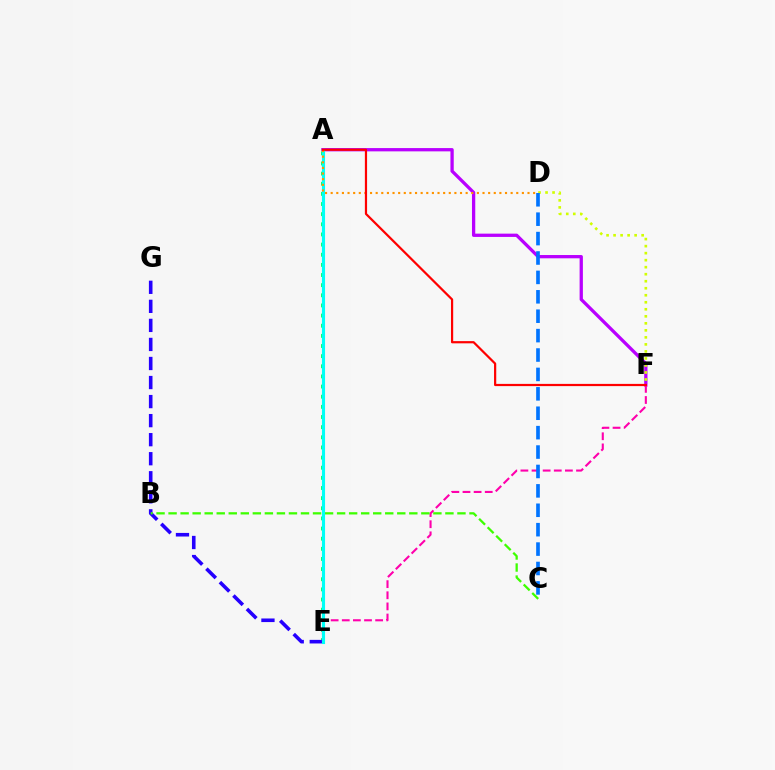{('A', 'F'): [{'color': '#b900ff', 'line_style': 'solid', 'thickness': 2.37}, {'color': '#ff0000', 'line_style': 'solid', 'thickness': 1.59}], ('A', 'E'): [{'color': '#00ff5c', 'line_style': 'dotted', 'thickness': 2.76}, {'color': '#00fff6', 'line_style': 'solid', 'thickness': 2.25}], ('E', 'G'): [{'color': '#2500ff', 'line_style': 'dashed', 'thickness': 2.59}], ('E', 'F'): [{'color': '#ff00ac', 'line_style': 'dashed', 'thickness': 1.51}], ('B', 'C'): [{'color': '#3dff00', 'line_style': 'dashed', 'thickness': 1.64}], ('D', 'F'): [{'color': '#d1ff00', 'line_style': 'dotted', 'thickness': 1.91}], ('A', 'D'): [{'color': '#ff9400', 'line_style': 'dotted', 'thickness': 1.53}], ('C', 'D'): [{'color': '#0074ff', 'line_style': 'dashed', 'thickness': 2.64}]}